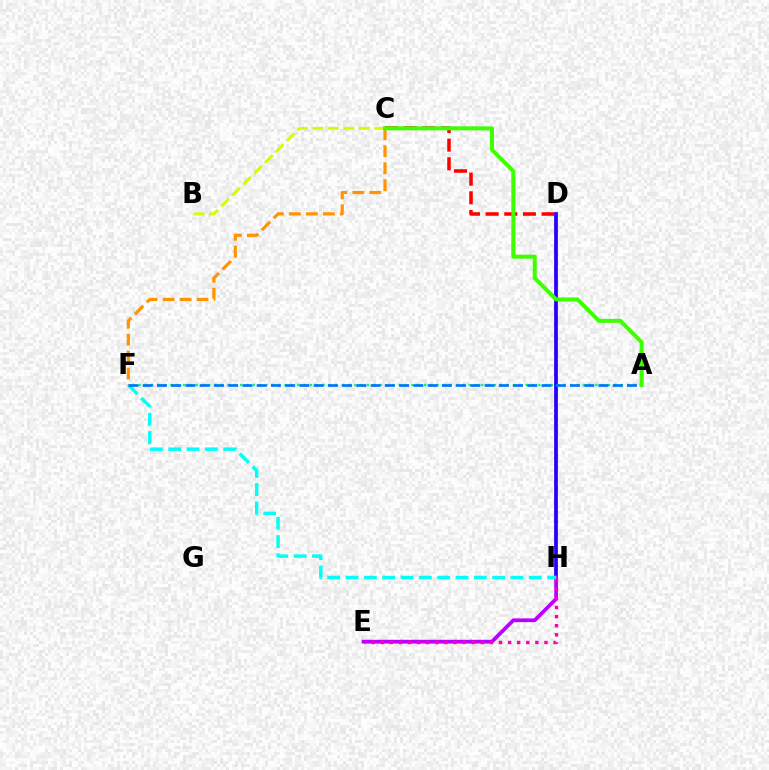{('C', 'D'): [{'color': '#ff0000', 'line_style': 'dashed', 'thickness': 2.53}], ('D', 'H'): [{'color': '#2500ff', 'line_style': 'solid', 'thickness': 2.69}], ('B', 'C'): [{'color': '#d1ff00', 'line_style': 'dashed', 'thickness': 2.1}], ('A', 'F'): [{'color': '#00ff5c', 'line_style': 'dotted', 'thickness': 1.72}, {'color': '#0074ff', 'line_style': 'dashed', 'thickness': 1.93}], ('E', 'H'): [{'color': '#b900ff', 'line_style': 'solid', 'thickness': 2.7}, {'color': '#ff00ac', 'line_style': 'dotted', 'thickness': 2.47}], ('C', 'F'): [{'color': '#ff9400', 'line_style': 'dashed', 'thickness': 2.31}], ('F', 'H'): [{'color': '#00fff6', 'line_style': 'dashed', 'thickness': 2.49}], ('A', 'C'): [{'color': '#3dff00', 'line_style': 'solid', 'thickness': 2.87}]}